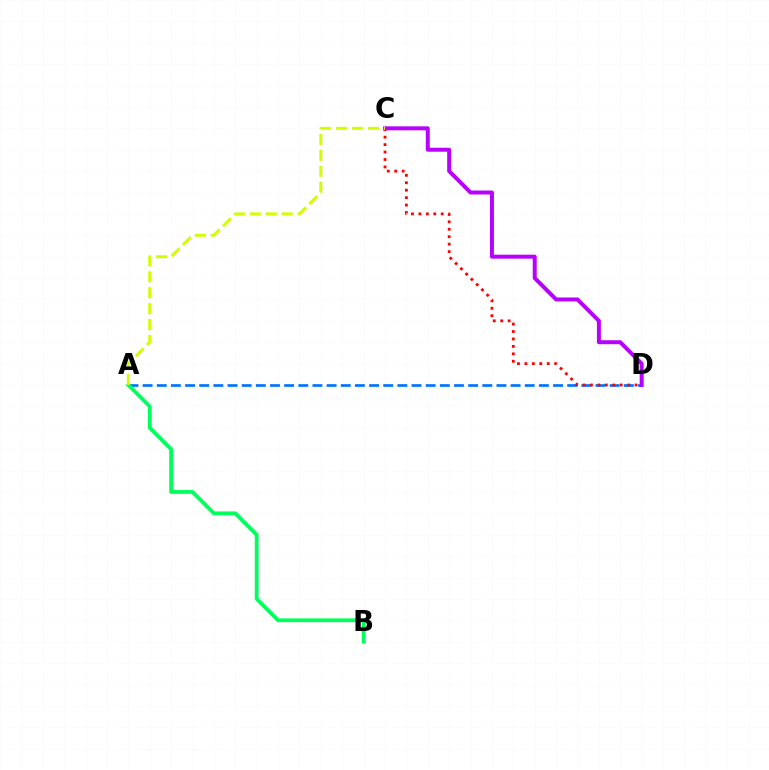{('A', 'D'): [{'color': '#0074ff', 'line_style': 'dashed', 'thickness': 1.92}], ('C', 'D'): [{'color': '#ff0000', 'line_style': 'dotted', 'thickness': 2.02}, {'color': '#b900ff', 'line_style': 'solid', 'thickness': 2.86}], ('A', 'B'): [{'color': '#00ff5c', 'line_style': 'solid', 'thickness': 2.73}], ('A', 'C'): [{'color': '#d1ff00', 'line_style': 'dashed', 'thickness': 2.16}]}